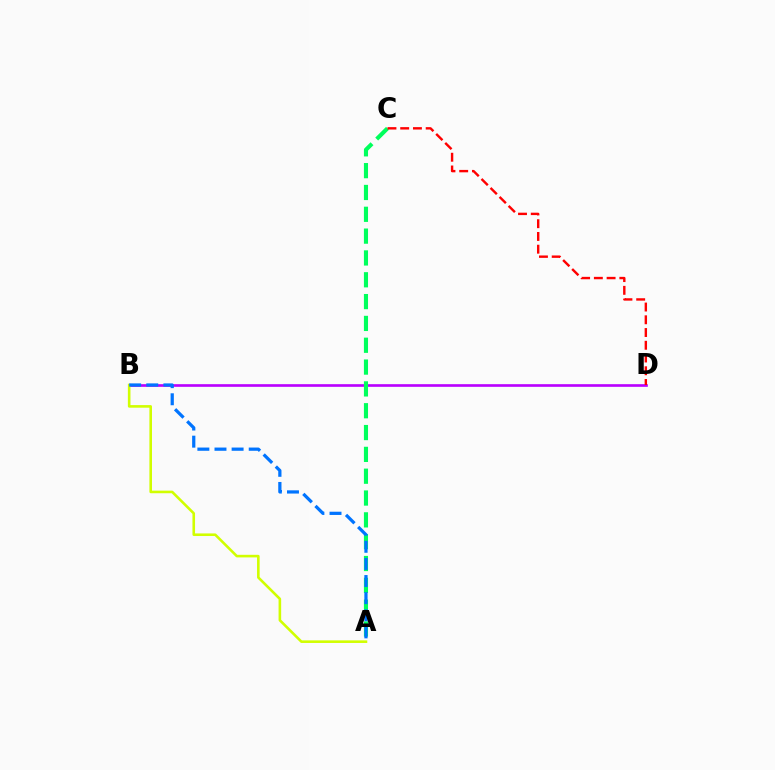{('B', 'D'): [{'color': '#b900ff', 'line_style': 'solid', 'thickness': 1.91}], ('A', 'C'): [{'color': '#00ff5c', 'line_style': 'dashed', 'thickness': 2.97}], ('A', 'B'): [{'color': '#d1ff00', 'line_style': 'solid', 'thickness': 1.87}, {'color': '#0074ff', 'line_style': 'dashed', 'thickness': 2.33}], ('C', 'D'): [{'color': '#ff0000', 'line_style': 'dashed', 'thickness': 1.73}]}